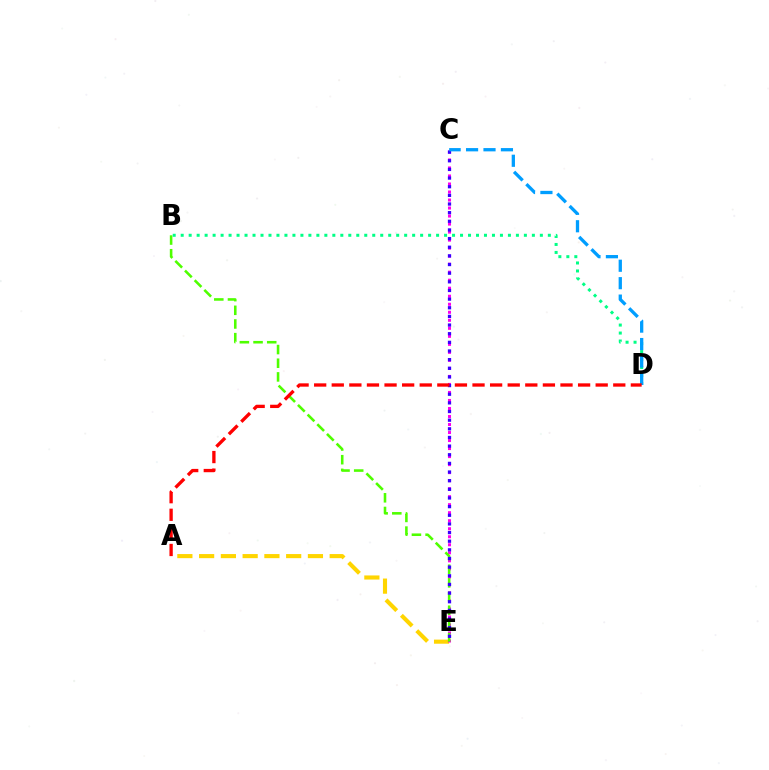{('A', 'E'): [{'color': '#ffd500', 'line_style': 'dashed', 'thickness': 2.96}], ('C', 'E'): [{'color': '#ff00ed', 'line_style': 'dotted', 'thickness': 2.18}, {'color': '#3700ff', 'line_style': 'dotted', 'thickness': 2.35}], ('B', 'E'): [{'color': '#4fff00', 'line_style': 'dashed', 'thickness': 1.86}], ('B', 'D'): [{'color': '#00ff86', 'line_style': 'dotted', 'thickness': 2.17}], ('C', 'D'): [{'color': '#009eff', 'line_style': 'dashed', 'thickness': 2.37}], ('A', 'D'): [{'color': '#ff0000', 'line_style': 'dashed', 'thickness': 2.39}]}